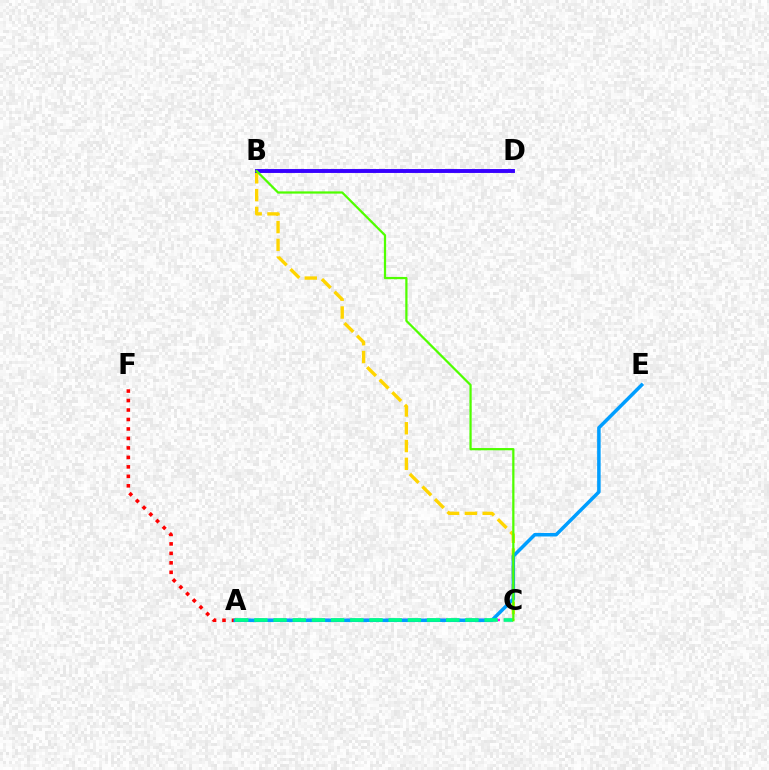{('B', 'C'): [{'color': '#ffd500', 'line_style': 'dashed', 'thickness': 2.42}, {'color': '#4fff00', 'line_style': 'solid', 'thickness': 1.61}], ('A', 'C'): [{'color': '#ff00ed', 'line_style': 'dashed', 'thickness': 1.78}, {'color': '#00ff86', 'line_style': 'dashed', 'thickness': 2.61}], ('A', 'F'): [{'color': '#ff0000', 'line_style': 'dotted', 'thickness': 2.57}], ('A', 'E'): [{'color': '#009eff', 'line_style': 'solid', 'thickness': 2.53}], ('B', 'D'): [{'color': '#3700ff', 'line_style': 'solid', 'thickness': 2.81}]}